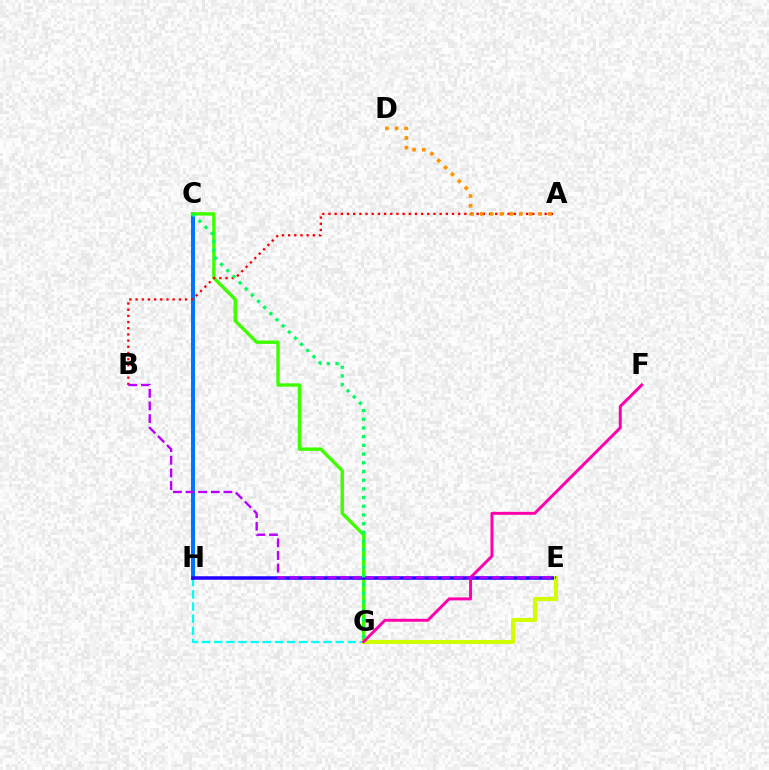{('G', 'H'): [{'color': '#00fff6', 'line_style': 'dashed', 'thickness': 1.65}], ('C', 'H'): [{'color': '#0074ff', 'line_style': 'solid', 'thickness': 2.86}], ('C', 'G'): [{'color': '#3dff00', 'line_style': 'solid', 'thickness': 2.44}, {'color': '#00ff5c', 'line_style': 'dotted', 'thickness': 2.36}], ('E', 'H'): [{'color': '#2500ff', 'line_style': 'solid', 'thickness': 2.53}], ('A', 'B'): [{'color': '#ff0000', 'line_style': 'dotted', 'thickness': 1.68}], ('E', 'G'): [{'color': '#d1ff00', 'line_style': 'solid', 'thickness': 2.93}], ('F', 'G'): [{'color': '#ff00ac', 'line_style': 'solid', 'thickness': 2.13}], ('B', 'E'): [{'color': '#b900ff', 'line_style': 'dashed', 'thickness': 1.72}], ('A', 'D'): [{'color': '#ff9400', 'line_style': 'dotted', 'thickness': 2.64}]}